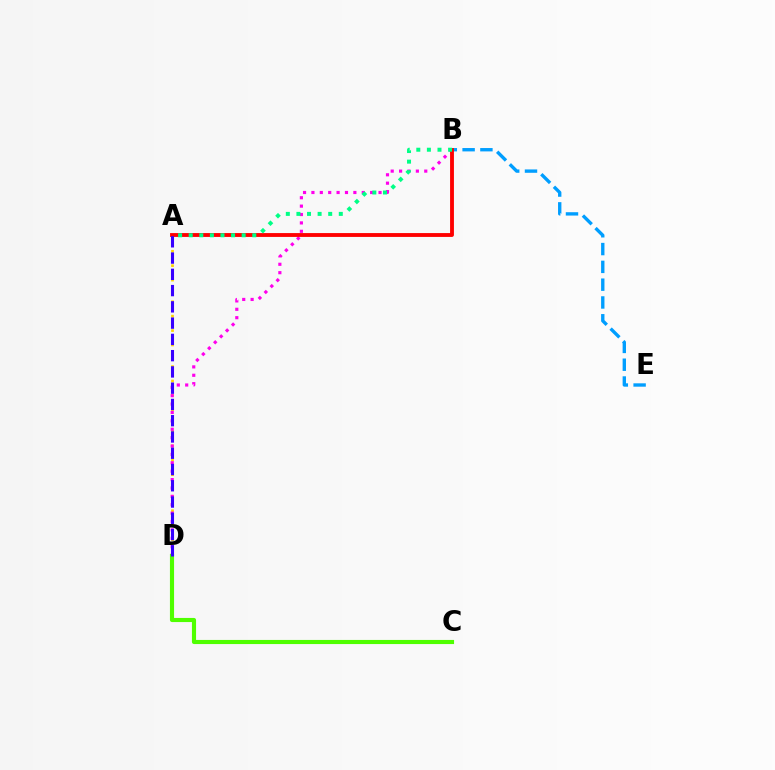{('B', 'E'): [{'color': '#009eff', 'line_style': 'dashed', 'thickness': 2.42}], ('A', 'D'): [{'color': '#ffd500', 'line_style': 'dotted', 'thickness': 1.96}, {'color': '#3700ff', 'line_style': 'dashed', 'thickness': 2.21}], ('B', 'D'): [{'color': '#ff00ed', 'line_style': 'dotted', 'thickness': 2.28}], ('A', 'B'): [{'color': '#ff0000', 'line_style': 'solid', 'thickness': 2.78}, {'color': '#00ff86', 'line_style': 'dotted', 'thickness': 2.88}], ('C', 'D'): [{'color': '#4fff00', 'line_style': 'solid', 'thickness': 2.97}]}